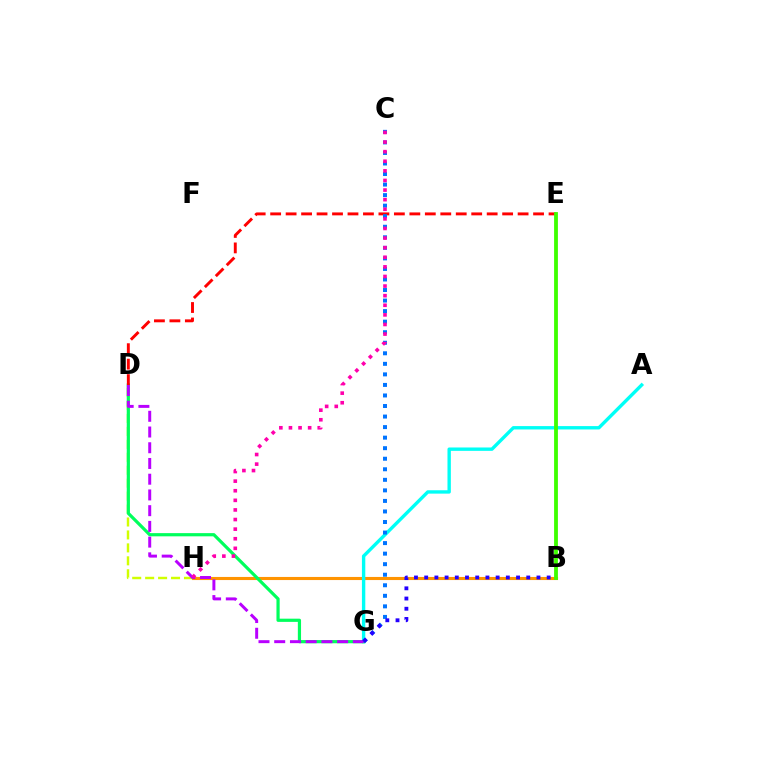{('B', 'H'): [{'color': '#ff9400', 'line_style': 'solid', 'thickness': 2.23}], ('A', 'G'): [{'color': '#00fff6', 'line_style': 'solid', 'thickness': 2.43}], ('D', 'H'): [{'color': '#d1ff00', 'line_style': 'dashed', 'thickness': 1.76}], ('D', 'G'): [{'color': '#00ff5c', 'line_style': 'solid', 'thickness': 2.3}, {'color': '#b900ff', 'line_style': 'dashed', 'thickness': 2.14}], ('D', 'E'): [{'color': '#ff0000', 'line_style': 'dashed', 'thickness': 2.1}], ('C', 'G'): [{'color': '#0074ff', 'line_style': 'dotted', 'thickness': 2.86}], ('B', 'E'): [{'color': '#3dff00', 'line_style': 'solid', 'thickness': 2.74}], ('C', 'H'): [{'color': '#ff00ac', 'line_style': 'dotted', 'thickness': 2.61}], ('B', 'G'): [{'color': '#2500ff', 'line_style': 'dotted', 'thickness': 2.77}]}